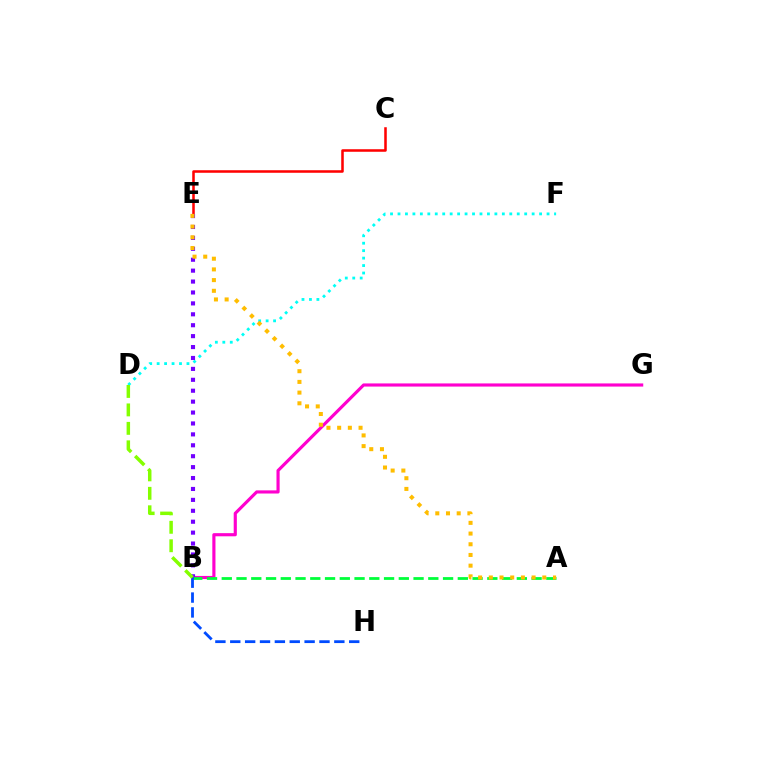{('D', 'F'): [{'color': '#00fff6', 'line_style': 'dotted', 'thickness': 2.02}], ('C', 'E'): [{'color': '#ff0000', 'line_style': 'solid', 'thickness': 1.83}], ('B', 'G'): [{'color': '#ff00cf', 'line_style': 'solid', 'thickness': 2.27}], ('B', 'E'): [{'color': '#7200ff', 'line_style': 'dotted', 'thickness': 2.97}], ('A', 'B'): [{'color': '#00ff39', 'line_style': 'dashed', 'thickness': 2.0}], ('B', 'H'): [{'color': '#004bff', 'line_style': 'dashed', 'thickness': 2.02}], ('B', 'D'): [{'color': '#84ff00', 'line_style': 'dashed', 'thickness': 2.51}], ('A', 'E'): [{'color': '#ffbd00', 'line_style': 'dotted', 'thickness': 2.91}]}